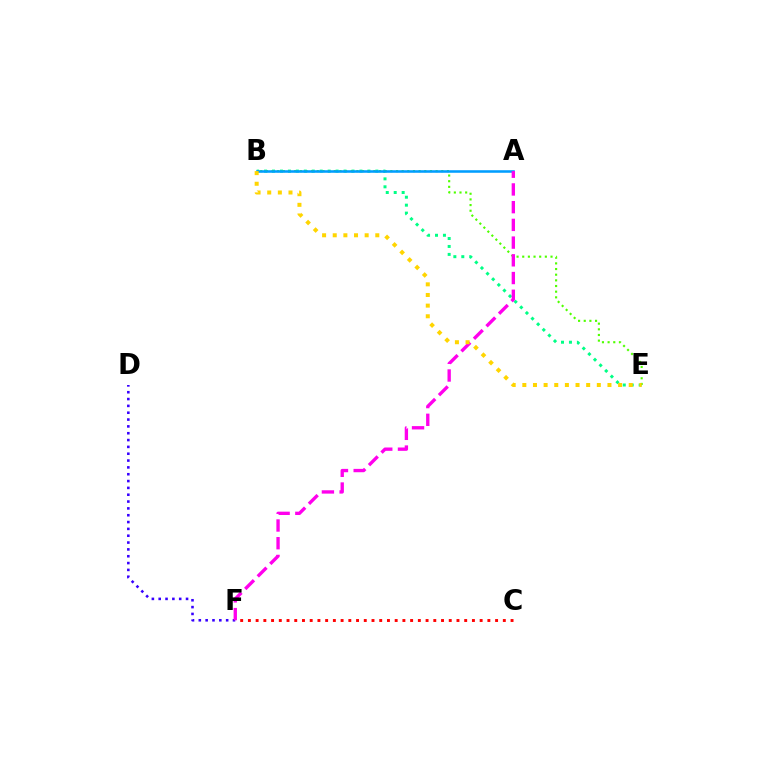{('B', 'E'): [{'color': '#00ff86', 'line_style': 'dotted', 'thickness': 2.16}, {'color': '#4fff00', 'line_style': 'dotted', 'thickness': 1.54}, {'color': '#ffd500', 'line_style': 'dotted', 'thickness': 2.89}], ('D', 'F'): [{'color': '#3700ff', 'line_style': 'dotted', 'thickness': 1.86}], ('A', 'B'): [{'color': '#009eff', 'line_style': 'solid', 'thickness': 1.84}], ('A', 'F'): [{'color': '#ff00ed', 'line_style': 'dashed', 'thickness': 2.41}], ('C', 'F'): [{'color': '#ff0000', 'line_style': 'dotted', 'thickness': 2.1}]}